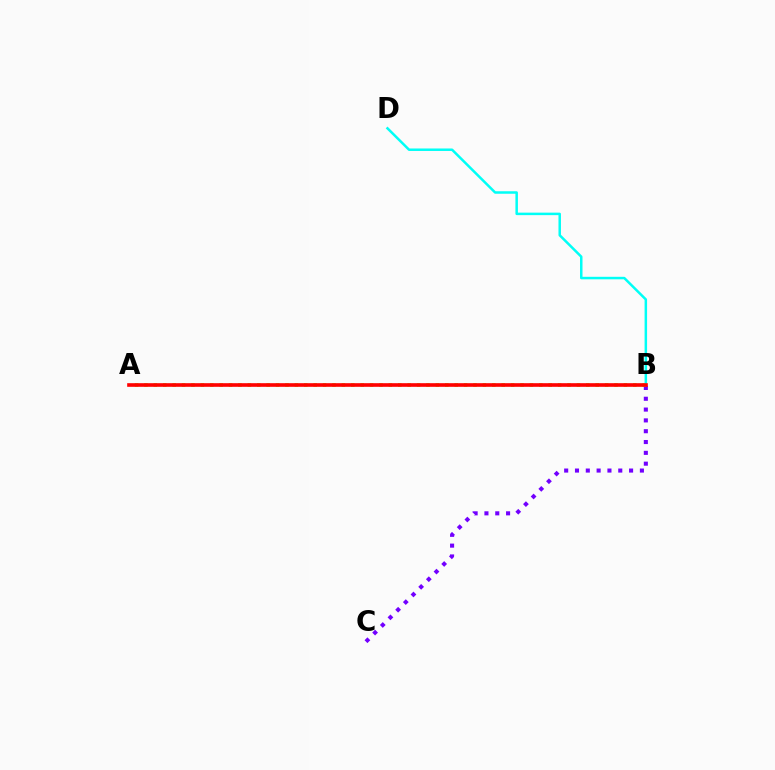{('B', 'C'): [{'color': '#7200ff', 'line_style': 'dotted', 'thickness': 2.94}], ('A', 'B'): [{'color': '#84ff00', 'line_style': 'dotted', 'thickness': 2.55}, {'color': '#ff0000', 'line_style': 'solid', 'thickness': 2.62}], ('B', 'D'): [{'color': '#00fff6', 'line_style': 'solid', 'thickness': 1.8}]}